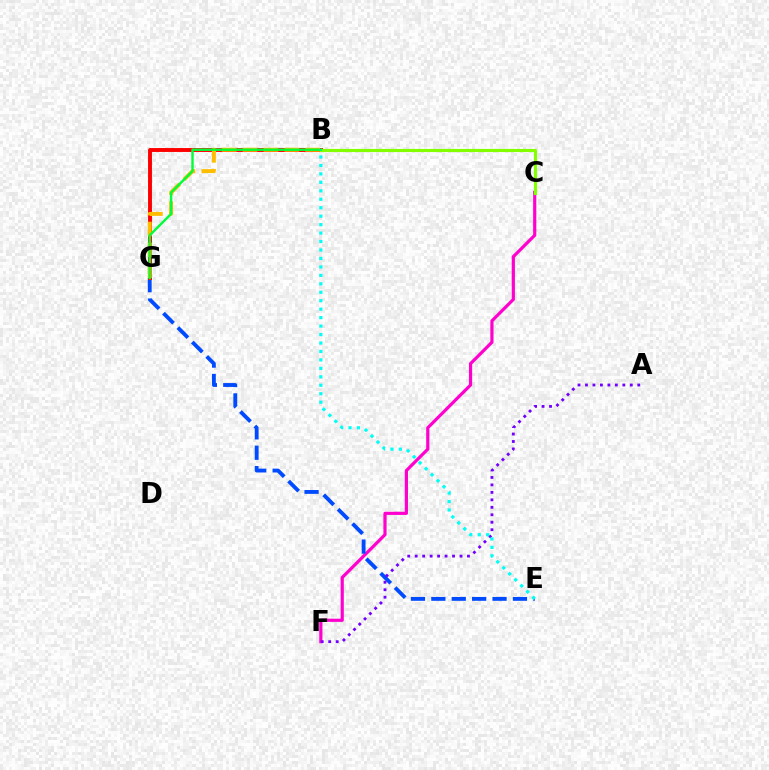{('C', 'F'): [{'color': '#ff00cf', 'line_style': 'solid', 'thickness': 2.29}], ('E', 'G'): [{'color': '#004bff', 'line_style': 'dashed', 'thickness': 2.77}], ('B', 'G'): [{'color': '#ff0000', 'line_style': 'solid', 'thickness': 2.81}, {'color': '#ffbd00', 'line_style': 'dashed', 'thickness': 2.84}, {'color': '#00ff39', 'line_style': 'solid', 'thickness': 1.73}], ('B', 'C'): [{'color': '#84ff00', 'line_style': 'solid', 'thickness': 2.26}], ('A', 'F'): [{'color': '#7200ff', 'line_style': 'dotted', 'thickness': 2.03}], ('B', 'E'): [{'color': '#00fff6', 'line_style': 'dotted', 'thickness': 2.3}]}